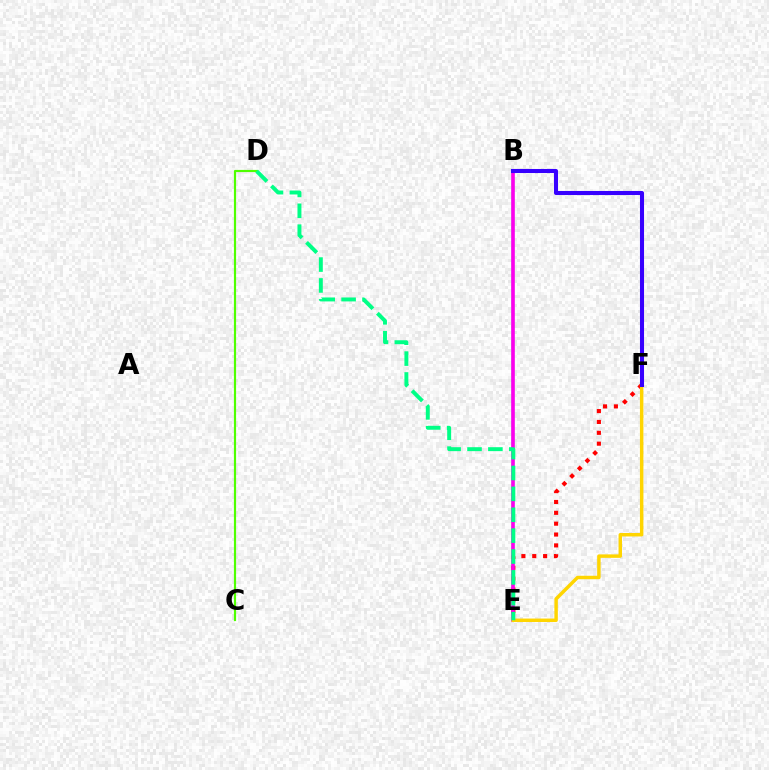{('B', 'E'): [{'color': '#009eff', 'line_style': 'solid', 'thickness': 1.78}, {'color': '#ff00ed', 'line_style': 'solid', 'thickness': 2.57}], ('E', 'F'): [{'color': '#ff0000', 'line_style': 'dotted', 'thickness': 2.95}, {'color': '#ffd500', 'line_style': 'solid', 'thickness': 2.49}], ('C', 'D'): [{'color': '#4fff00', 'line_style': 'solid', 'thickness': 1.57}], ('D', 'E'): [{'color': '#00ff86', 'line_style': 'dashed', 'thickness': 2.84}], ('B', 'F'): [{'color': '#3700ff', 'line_style': 'solid', 'thickness': 2.93}]}